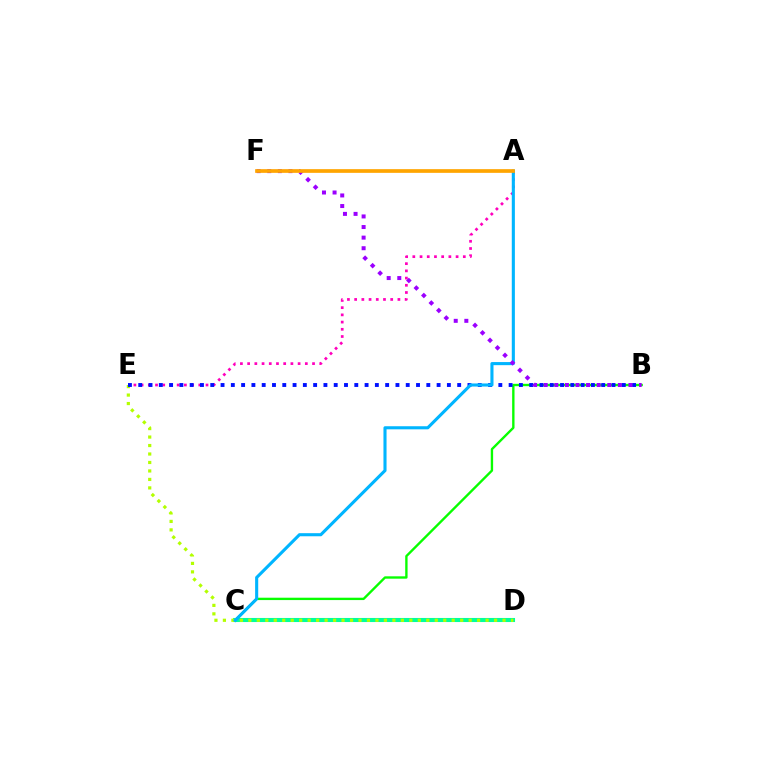{('C', 'D'): [{'color': '#ff0000', 'line_style': 'dashed', 'thickness': 2.61}, {'color': '#00ff9d', 'line_style': 'solid', 'thickness': 2.94}], ('B', 'C'): [{'color': '#08ff00', 'line_style': 'solid', 'thickness': 1.7}], ('D', 'E'): [{'color': '#b3ff00', 'line_style': 'dotted', 'thickness': 2.3}], ('A', 'E'): [{'color': '#ff00bd', 'line_style': 'dotted', 'thickness': 1.96}], ('B', 'E'): [{'color': '#0010ff', 'line_style': 'dotted', 'thickness': 2.8}], ('A', 'C'): [{'color': '#00b5ff', 'line_style': 'solid', 'thickness': 2.23}], ('B', 'F'): [{'color': '#9b00ff', 'line_style': 'dotted', 'thickness': 2.88}], ('A', 'F'): [{'color': '#ffa500', 'line_style': 'solid', 'thickness': 2.66}]}